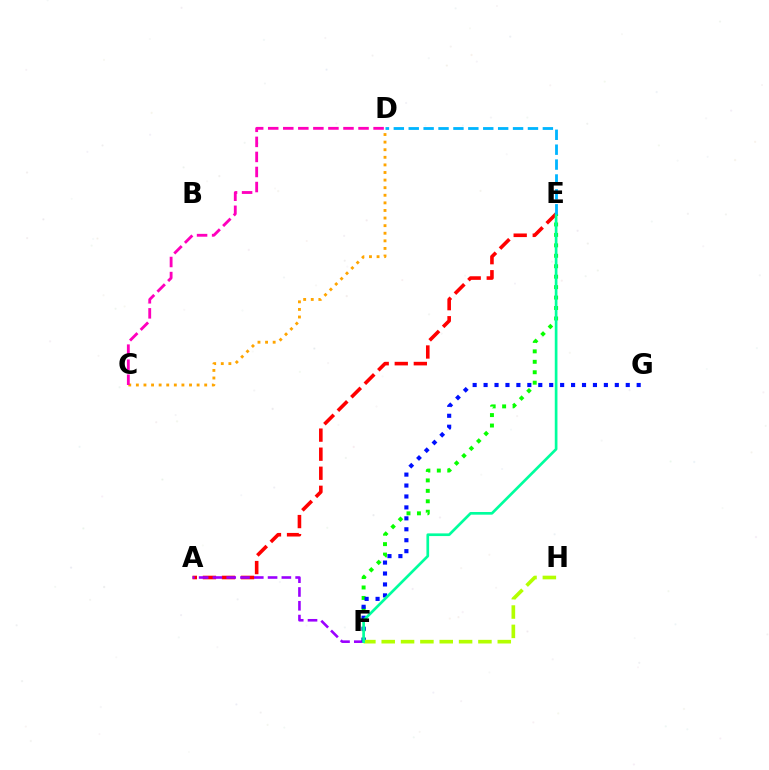{('E', 'F'): [{'color': '#08ff00', 'line_style': 'dotted', 'thickness': 2.84}, {'color': '#00ff9d', 'line_style': 'solid', 'thickness': 1.93}], ('A', 'E'): [{'color': '#ff0000', 'line_style': 'dashed', 'thickness': 2.59}], ('A', 'F'): [{'color': '#9b00ff', 'line_style': 'dashed', 'thickness': 1.87}], ('F', 'G'): [{'color': '#0010ff', 'line_style': 'dotted', 'thickness': 2.97}], ('F', 'H'): [{'color': '#b3ff00', 'line_style': 'dashed', 'thickness': 2.63}], ('C', 'D'): [{'color': '#ffa500', 'line_style': 'dotted', 'thickness': 2.06}, {'color': '#ff00bd', 'line_style': 'dashed', 'thickness': 2.04}], ('D', 'E'): [{'color': '#00b5ff', 'line_style': 'dashed', 'thickness': 2.02}]}